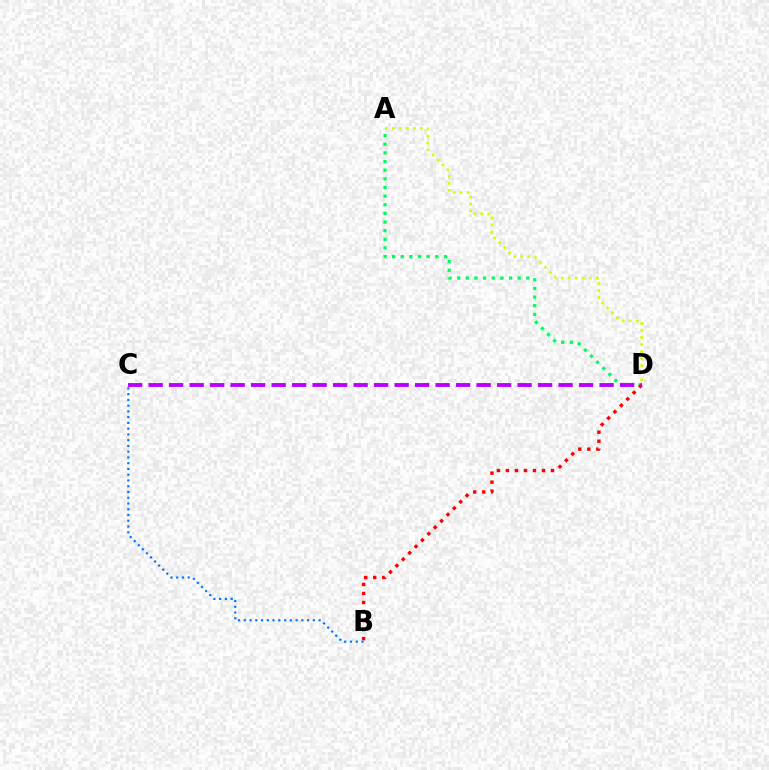{('A', 'D'): [{'color': '#00ff5c', 'line_style': 'dotted', 'thickness': 2.35}, {'color': '#d1ff00', 'line_style': 'dotted', 'thickness': 1.91}], ('B', 'D'): [{'color': '#ff0000', 'line_style': 'dotted', 'thickness': 2.45}], ('B', 'C'): [{'color': '#0074ff', 'line_style': 'dotted', 'thickness': 1.56}], ('C', 'D'): [{'color': '#b900ff', 'line_style': 'dashed', 'thickness': 2.78}]}